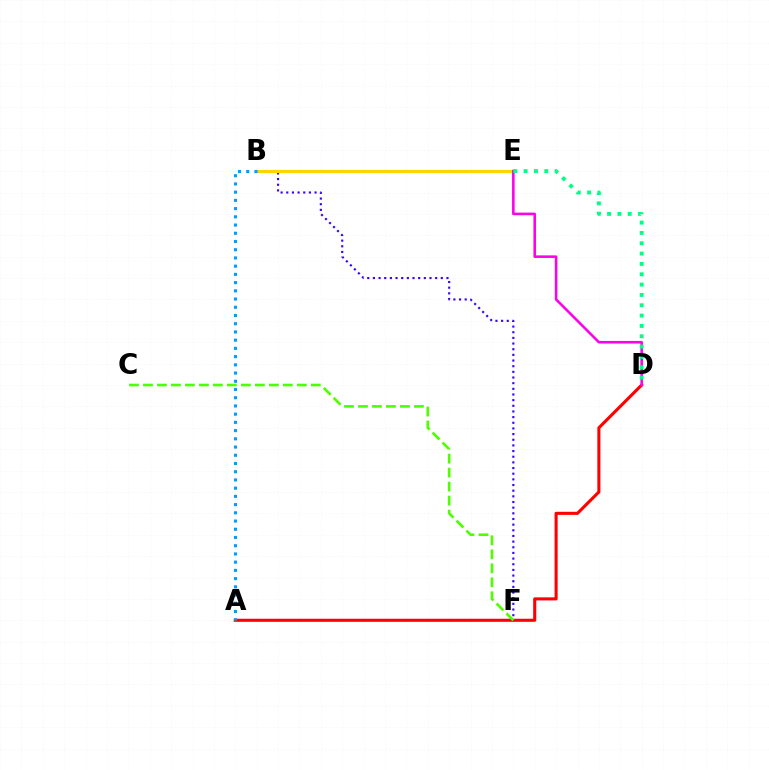{('B', 'F'): [{'color': '#3700ff', 'line_style': 'dotted', 'thickness': 1.54}], ('B', 'E'): [{'color': '#ffd500', 'line_style': 'solid', 'thickness': 2.27}], ('A', 'D'): [{'color': '#ff0000', 'line_style': 'solid', 'thickness': 2.21}], ('D', 'E'): [{'color': '#ff00ed', 'line_style': 'solid', 'thickness': 1.86}, {'color': '#00ff86', 'line_style': 'dotted', 'thickness': 2.81}], ('A', 'B'): [{'color': '#009eff', 'line_style': 'dotted', 'thickness': 2.23}], ('C', 'F'): [{'color': '#4fff00', 'line_style': 'dashed', 'thickness': 1.9}]}